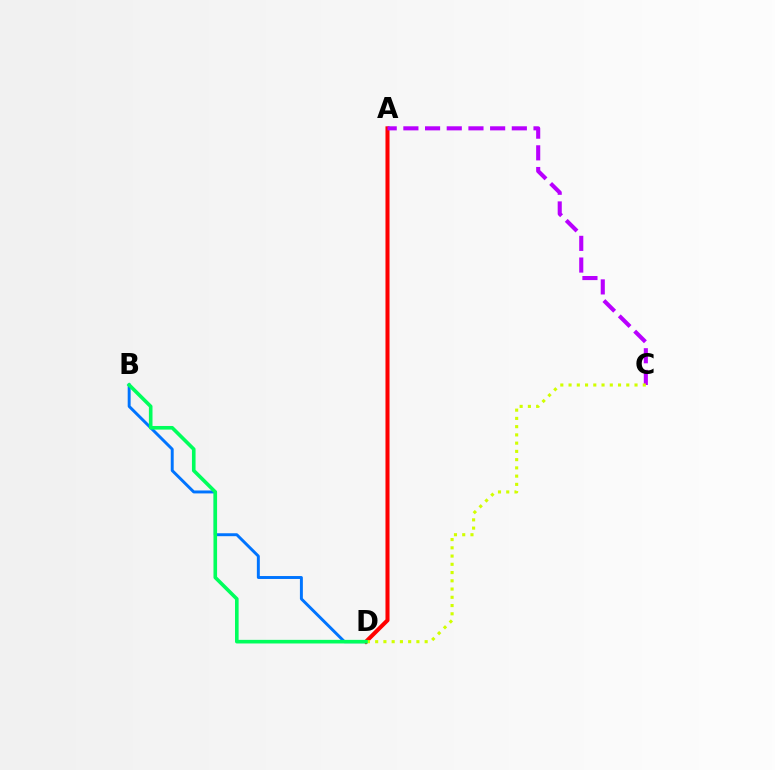{('A', 'D'): [{'color': '#ff0000', 'line_style': 'solid', 'thickness': 2.91}], ('B', 'D'): [{'color': '#0074ff', 'line_style': 'solid', 'thickness': 2.12}, {'color': '#00ff5c', 'line_style': 'solid', 'thickness': 2.6}], ('A', 'C'): [{'color': '#b900ff', 'line_style': 'dashed', 'thickness': 2.95}], ('C', 'D'): [{'color': '#d1ff00', 'line_style': 'dotted', 'thickness': 2.24}]}